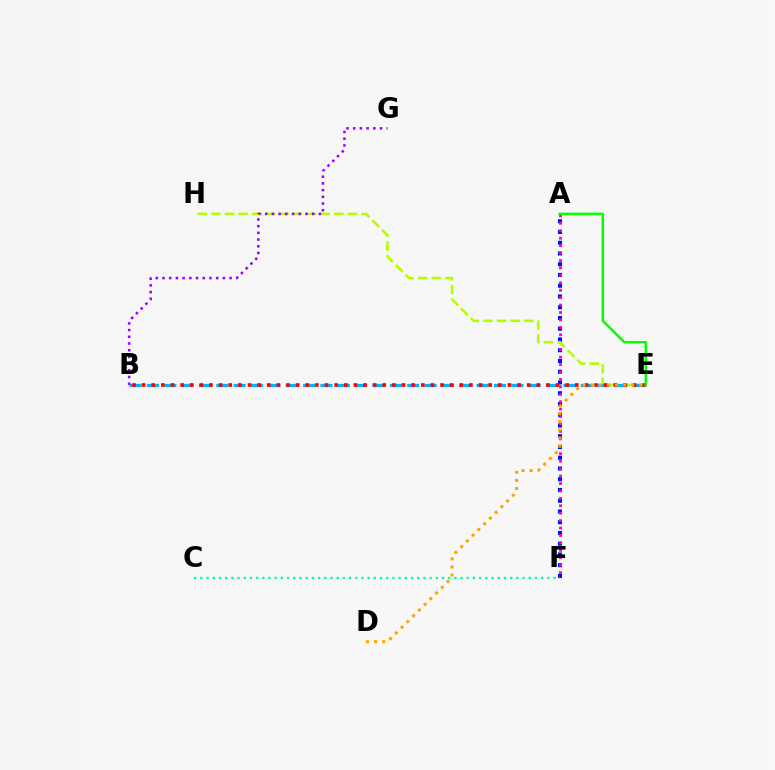{('A', 'F'): [{'color': '#0010ff', 'line_style': 'dotted', 'thickness': 2.92}, {'color': '#ff00bd', 'line_style': 'dotted', 'thickness': 2.02}], ('E', 'H'): [{'color': '#b3ff00', 'line_style': 'dashed', 'thickness': 1.85}], ('B', 'E'): [{'color': '#00b5ff', 'line_style': 'dashed', 'thickness': 2.36}, {'color': '#ff0000', 'line_style': 'dotted', 'thickness': 2.62}], ('A', 'E'): [{'color': '#08ff00', 'line_style': 'solid', 'thickness': 1.81}], ('C', 'F'): [{'color': '#00ff9d', 'line_style': 'dotted', 'thickness': 1.68}], ('B', 'G'): [{'color': '#9b00ff', 'line_style': 'dotted', 'thickness': 1.82}], ('D', 'E'): [{'color': '#ffa500', 'line_style': 'dotted', 'thickness': 2.2}]}